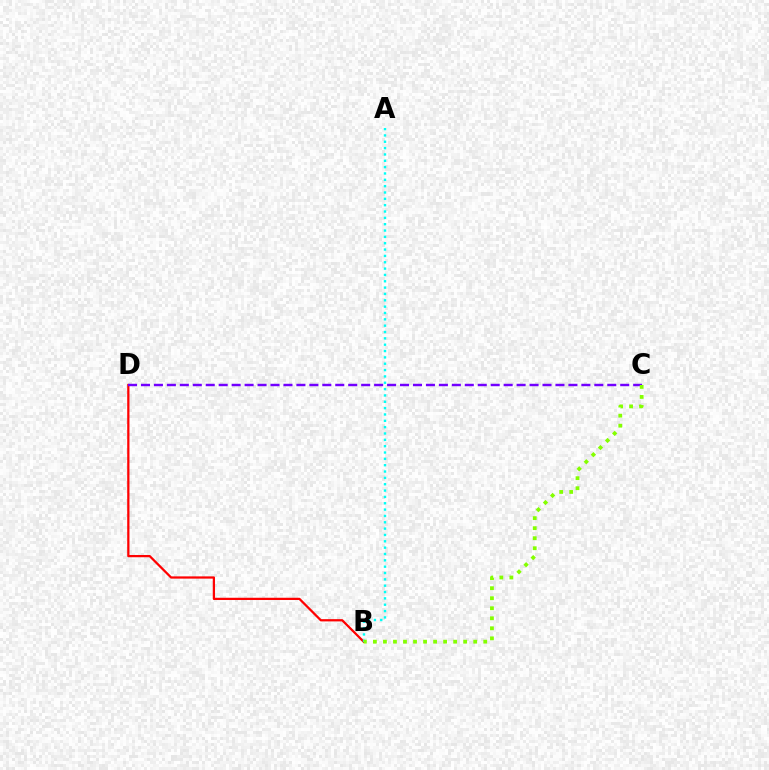{('B', 'D'): [{'color': '#ff0000', 'line_style': 'solid', 'thickness': 1.62}], ('C', 'D'): [{'color': '#7200ff', 'line_style': 'dashed', 'thickness': 1.76}], ('A', 'B'): [{'color': '#00fff6', 'line_style': 'dotted', 'thickness': 1.72}], ('B', 'C'): [{'color': '#84ff00', 'line_style': 'dotted', 'thickness': 2.73}]}